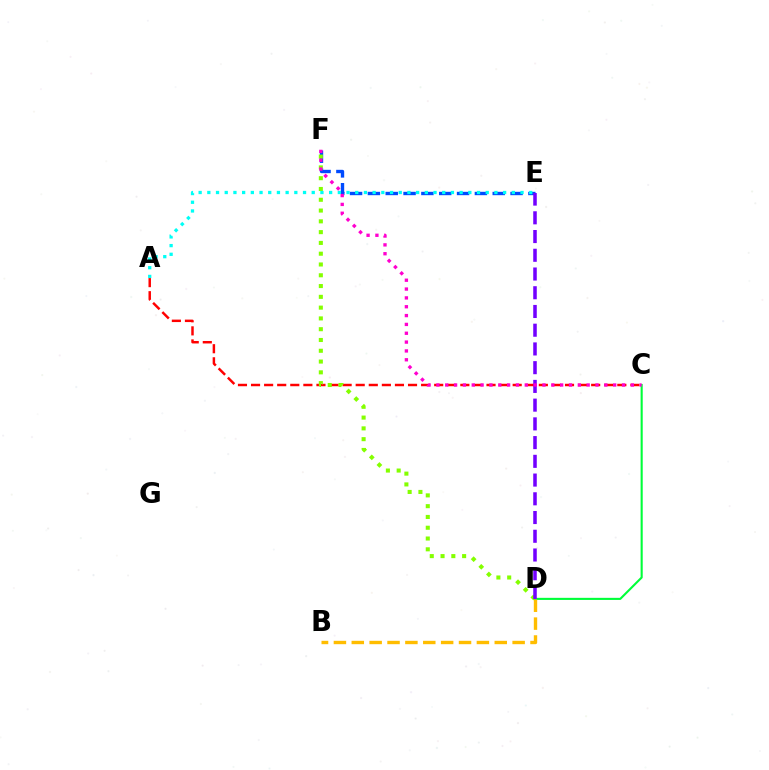{('A', 'C'): [{'color': '#ff0000', 'line_style': 'dashed', 'thickness': 1.78}], ('E', 'F'): [{'color': '#004bff', 'line_style': 'dashed', 'thickness': 2.42}], ('C', 'D'): [{'color': '#00ff39', 'line_style': 'solid', 'thickness': 1.51}], ('B', 'D'): [{'color': '#ffbd00', 'line_style': 'dashed', 'thickness': 2.43}], ('D', 'F'): [{'color': '#84ff00', 'line_style': 'dotted', 'thickness': 2.93}], ('A', 'E'): [{'color': '#00fff6', 'line_style': 'dotted', 'thickness': 2.36}], ('D', 'E'): [{'color': '#7200ff', 'line_style': 'dashed', 'thickness': 2.54}], ('C', 'F'): [{'color': '#ff00cf', 'line_style': 'dotted', 'thickness': 2.4}]}